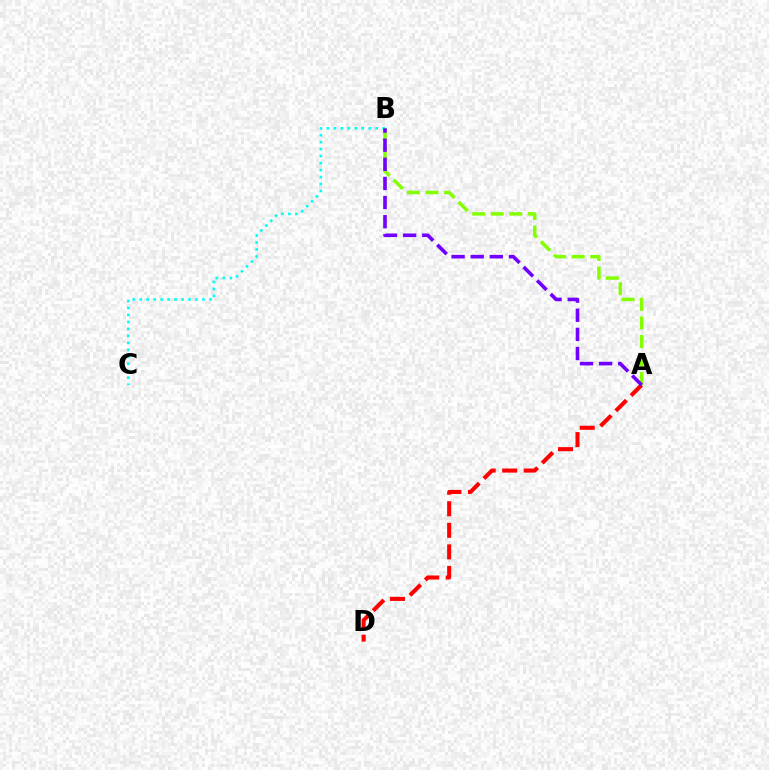{('A', 'D'): [{'color': '#ff0000', 'line_style': 'dashed', 'thickness': 2.93}], ('B', 'C'): [{'color': '#00fff6', 'line_style': 'dotted', 'thickness': 1.89}], ('A', 'B'): [{'color': '#84ff00', 'line_style': 'dashed', 'thickness': 2.52}, {'color': '#7200ff', 'line_style': 'dashed', 'thickness': 2.6}]}